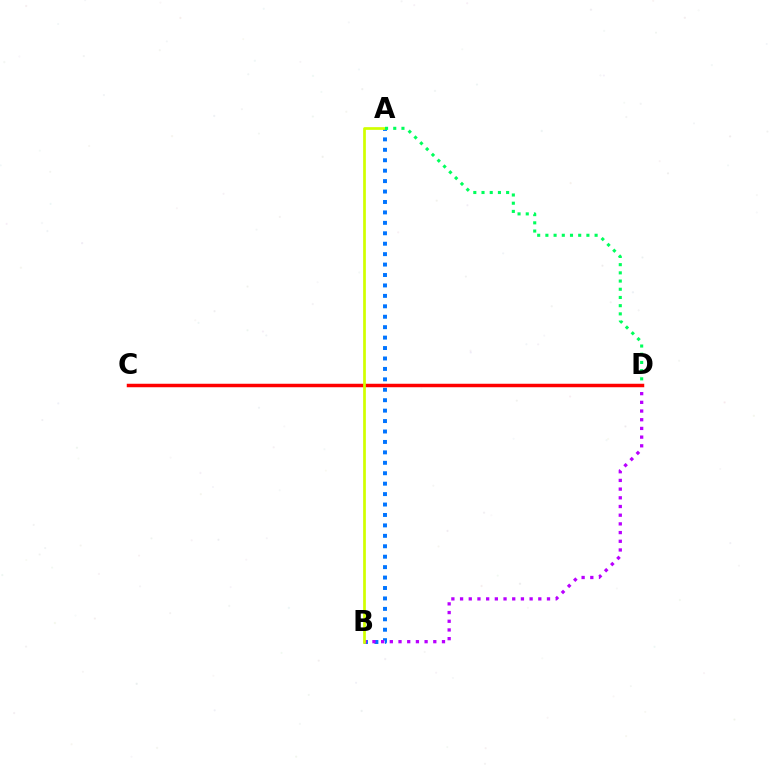{('A', 'B'): [{'color': '#0074ff', 'line_style': 'dotted', 'thickness': 2.83}, {'color': '#d1ff00', 'line_style': 'solid', 'thickness': 1.96}], ('B', 'D'): [{'color': '#b900ff', 'line_style': 'dotted', 'thickness': 2.36}], ('C', 'D'): [{'color': '#ff0000', 'line_style': 'solid', 'thickness': 2.51}], ('A', 'D'): [{'color': '#00ff5c', 'line_style': 'dotted', 'thickness': 2.23}]}